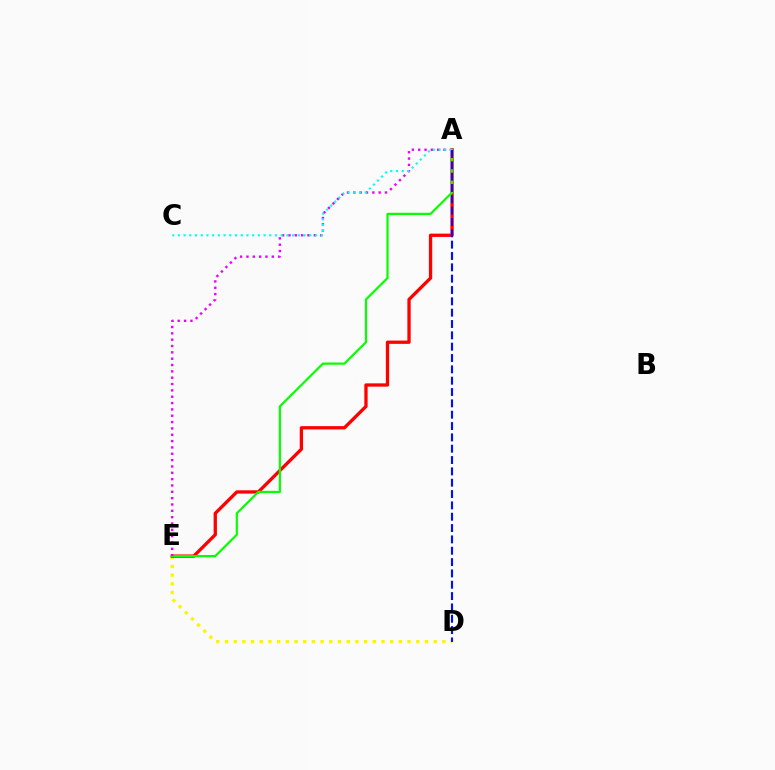{('D', 'E'): [{'color': '#fcf500', 'line_style': 'dotted', 'thickness': 2.36}], ('A', 'E'): [{'color': '#ff0000', 'line_style': 'solid', 'thickness': 2.37}, {'color': '#08ff00', 'line_style': 'solid', 'thickness': 1.59}, {'color': '#ee00ff', 'line_style': 'dotted', 'thickness': 1.72}], ('A', 'C'): [{'color': '#00fff6', 'line_style': 'dotted', 'thickness': 1.55}], ('A', 'D'): [{'color': '#0010ff', 'line_style': 'dashed', 'thickness': 1.54}]}